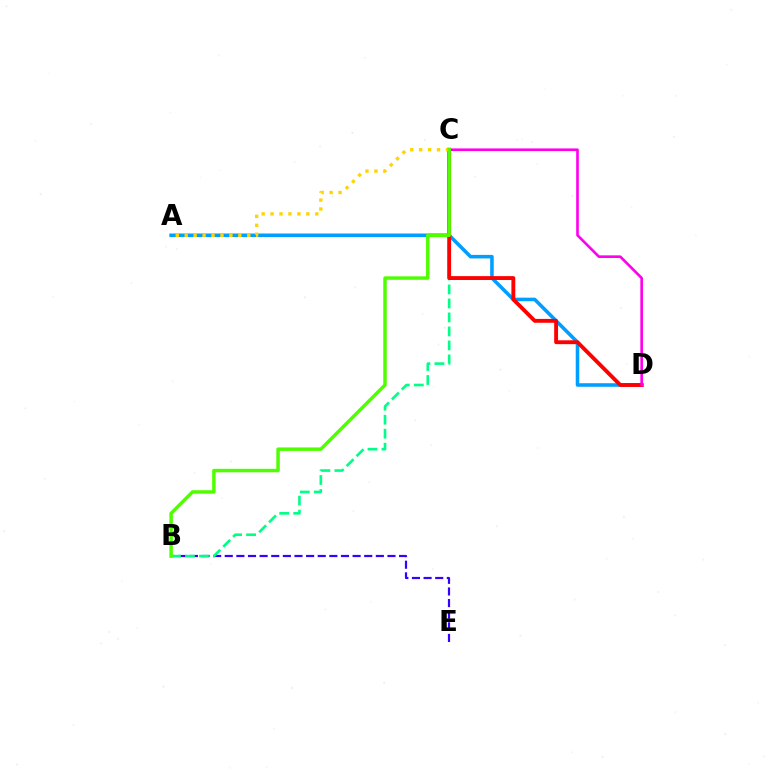{('B', 'E'): [{'color': '#3700ff', 'line_style': 'dashed', 'thickness': 1.58}], ('A', 'D'): [{'color': '#009eff', 'line_style': 'solid', 'thickness': 2.56}], ('B', 'C'): [{'color': '#00ff86', 'line_style': 'dashed', 'thickness': 1.9}, {'color': '#4fff00', 'line_style': 'solid', 'thickness': 2.5}], ('C', 'D'): [{'color': '#ff0000', 'line_style': 'solid', 'thickness': 2.79}, {'color': '#ff00ed', 'line_style': 'solid', 'thickness': 1.9}], ('A', 'C'): [{'color': '#ffd500', 'line_style': 'dotted', 'thickness': 2.43}]}